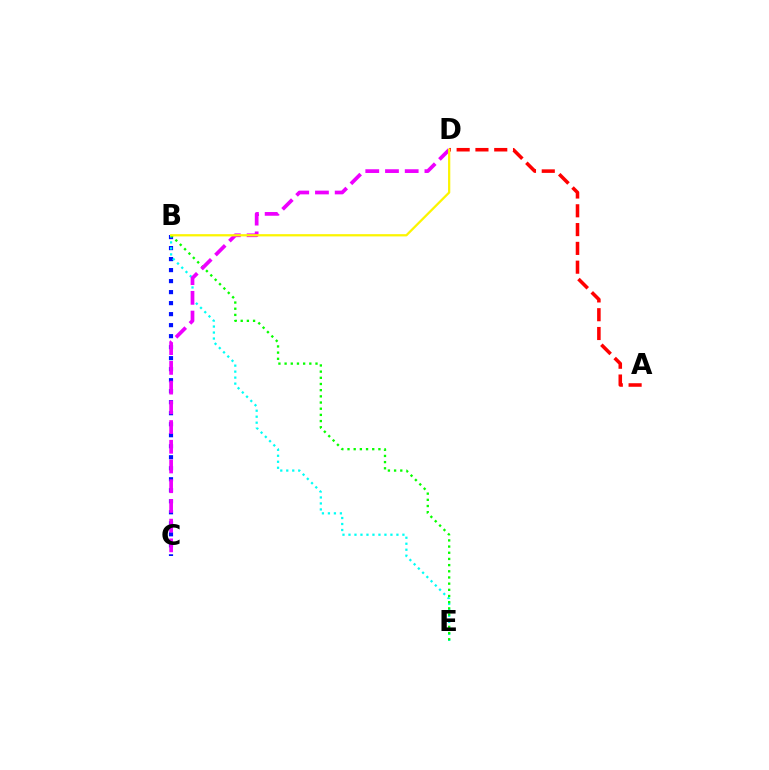{('B', 'C'): [{'color': '#0010ff', 'line_style': 'dotted', 'thickness': 2.99}], ('B', 'E'): [{'color': '#00fff6', 'line_style': 'dotted', 'thickness': 1.63}, {'color': '#08ff00', 'line_style': 'dotted', 'thickness': 1.68}], ('C', 'D'): [{'color': '#ee00ff', 'line_style': 'dashed', 'thickness': 2.68}], ('A', 'D'): [{'color': '#ff0000', 'line_style': 'dashed', 'thickness': 2.55}], ('B', 'D'): [{'color': '#fcf500', 'line_style': 'solid', 'thickness': 1.62}]}